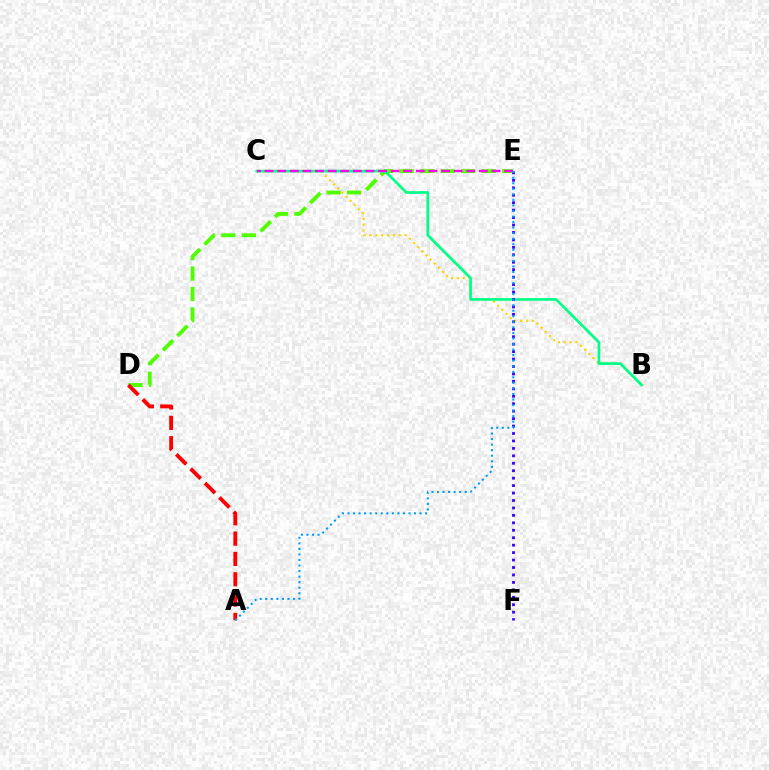{('D', 'E'): [{'color': '#4fff00', 'line_style': 'dashed', 'thickness': 2.78}], ('B', 'C'): [{'color': '#ffd500', 'line_style': 'dotted', 'thickness': 1.59}, {'color': '#00ff86', 'line_style': 'solid', 'thickness': 1.94}], ('A', 'D'): [{'color': '#ff0000', 'line_style': 'dashed', 'thickness': 2.76}], ('E', 'F'): [{'color': '#3700ff', 'line_style': 'dotted', 'thickness': 2.02}], ('C', 'E'): [{'color': '#ff00ed', 'line_style': 'dashed', 'thickness': 1.71}], ('A', 'E'): [{'color': '#009eff', 'line_style': 'dotted', 'thickness': 1.51}]}